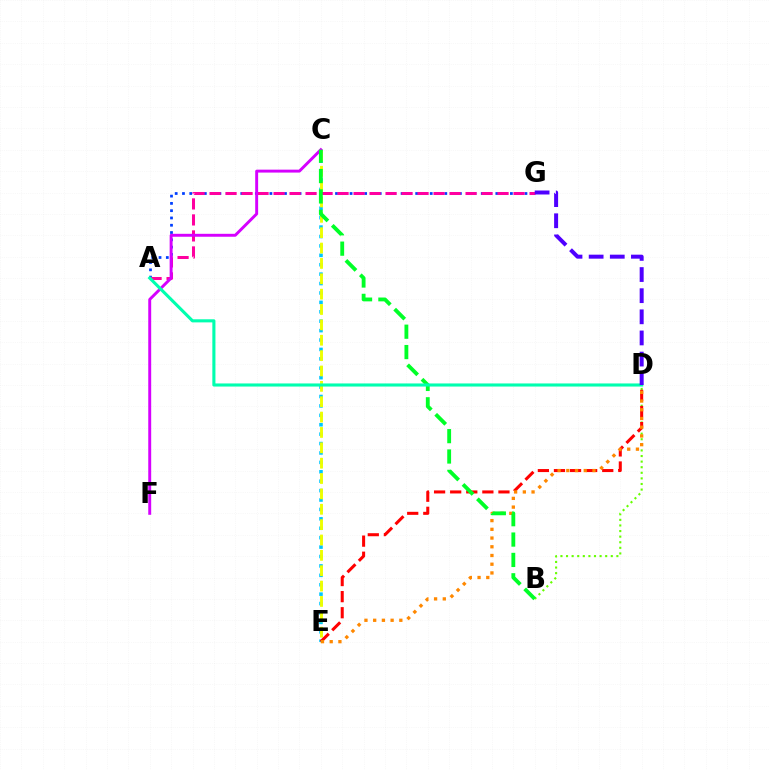{('C', 'E'): [{'color': '#00c7ff', 'line_style': 'dotted', 'thickness': 2.56}, {'color': '#eeff00', 'line_style': 'dashed', 'thickness': 2.09}], ('A', 'G'): [{'color': '#003fff', 'line_style': 'dotted', 'thickness': 1.98}, {'color': '#ff00a0', 'line_style': 'dashed', 'thickness': 2.17}], ('B', 'D'): [{'color': '#66ff00', 'line_style': 'dotted', 'thickness': 1.52}], ('D', 'E'): [{'color': '#ff0000', 'line_style': 'dashed', 'thickness': 2.19}, {'color': '#ff8800', 'line_style': 'dotted', 'thickness': 2.37}], ('C', 'F'): [{'color': '#d600ff', 'line_style': 'solid', 'thickness': 2.11}], ('B', 'C'): [{'color': '#00ff27', 'line_style': 'dashed', 'thickness': 2.77}], ('A', 'D'): [{'color': '#00ffaf', 'line_style': 'solid', 'thickness': 2.23}], ('D', 'G'): [{'color': '#4f00ff', 'line_style': 'dashed', 'thickness': 2.87}]}